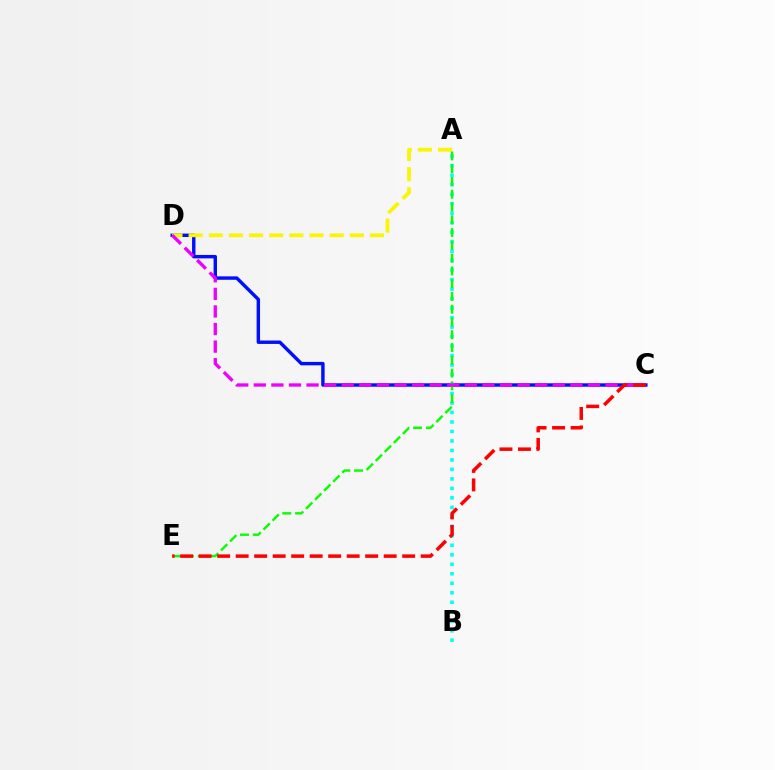{('C', 'D'): [{'color': '#0010ff', 'line_style': 'solid', 'thickness': 2.47}, {'color': '#ee00ff', 'line_style': 'dashed', 'thickness': 2.39}], ('A', 'D'): [{'color': '#fcf500', 'line_style': 'dashed', 'thickness': 2.74}], ('A', 'B'): [{'color': '#00fff6', 'line_style': 'dotted', 'thickness': 2.58}], ('A', 'E'): [{'color': '#08ff00', 'line_style': 'dashed', 'thickness': 1.74}], ('C', 'E'): [{'color': '#ff0000', 'line_style': 'dashed', 'thickness': 2.51}]}